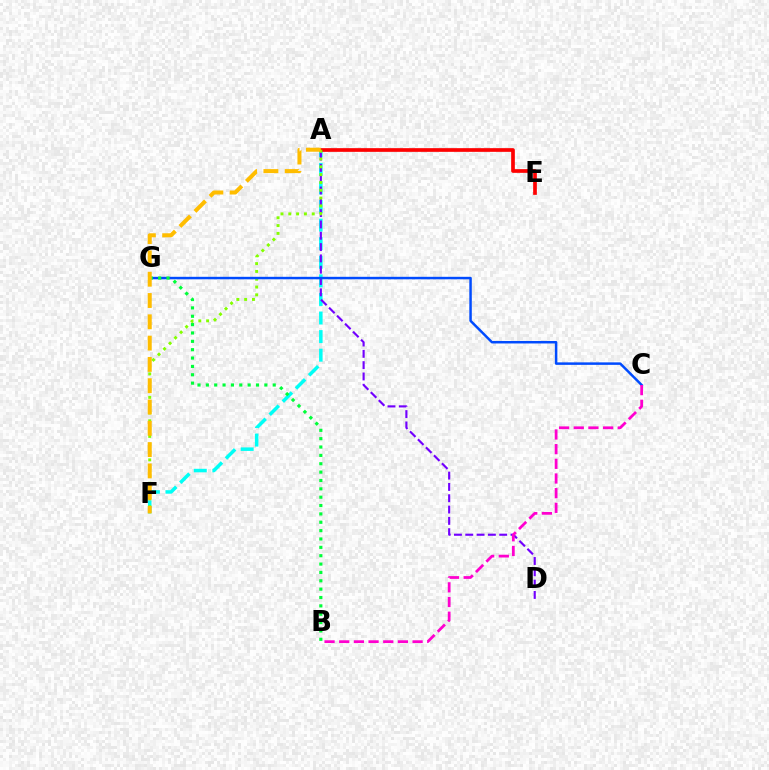{('A', 'F'): [{'color': '#00fff6', 'line_style': 'dashed', 'thickness': 2.52}, {'color': '#84ff00', 'line_style': 'dotted', 'thickness': 2.12}, {'color': '#ffbd00', 'line_style': 'dashed', 'thickness': 2.89}], ('A', 'D'): [{'color': '#7200ff', 'line_style': 'dashed', 'thickness': 1.54}], ('A', 'E'): [{'color': '#ff0000', 'line_style': 'solid', 'thickness': 2.65}], ('C', 'G'): [{'color': '#004bff', 'line_style': 'solid', 'thickness': 1.79}], ('B', 'C'): [{'color': '#ff00cf', 'line_style': 'dashed', 'thickness': 1.99}], ('B', 'G'): [{'color': '#00ff39', 'line_style': 'dotted', 'thickness': 2.27}]}